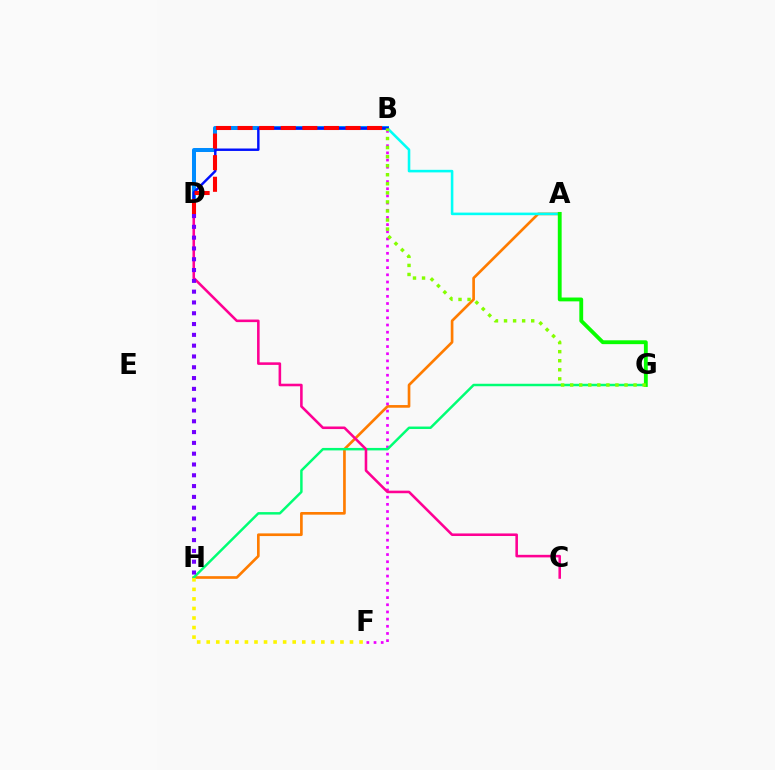{('A', 'H'): [{'color': '#ff7c00', 'line_style': 'solid', 'thickness': 1.92}], ('B', 'F'): [{'color': '#ee00ff', 'line_style': 'dotted', 'thickness': 1.95}], ('G', 'H'): [{'color': '#00ff74', 'line_style': 'solid', 'thickness': 1.78}], ('A', 'B'): [{'color': '#00fff6', 'line_style': 'solid', 'thickness': 1.85}], ('F', 'H'): [{'color': '#fcf500', 'line_style': 'dotted', 'thickness': 2.6}], ('C', 'D'): [{'color': '#ff0094', 'line_style': 'solid', 'thickness': 1.85}], ('B', 'D'): [{'color': '#008cff', 'line_style': 'solid', 'thickness': 2.89}, {'color': '#0010ff', 'line_style': 'solid', 'thickness': 1.75}, {'color': '#ff0000', 'line_style': 'dashed', 'thickness': 2.93}], ('A', 'G'): [{'color': '#08ff00', 'line_style': 'solid', 'thickness': 2.77}], ('D', 'H'): [{'color': '#7200ff', 'line_style': 'dotted', 'thickness': 2.93}], ('B', 'G'): [{'color': '#84ff00', 'line_style': 'dotted', 'thickness': 2.46}]}